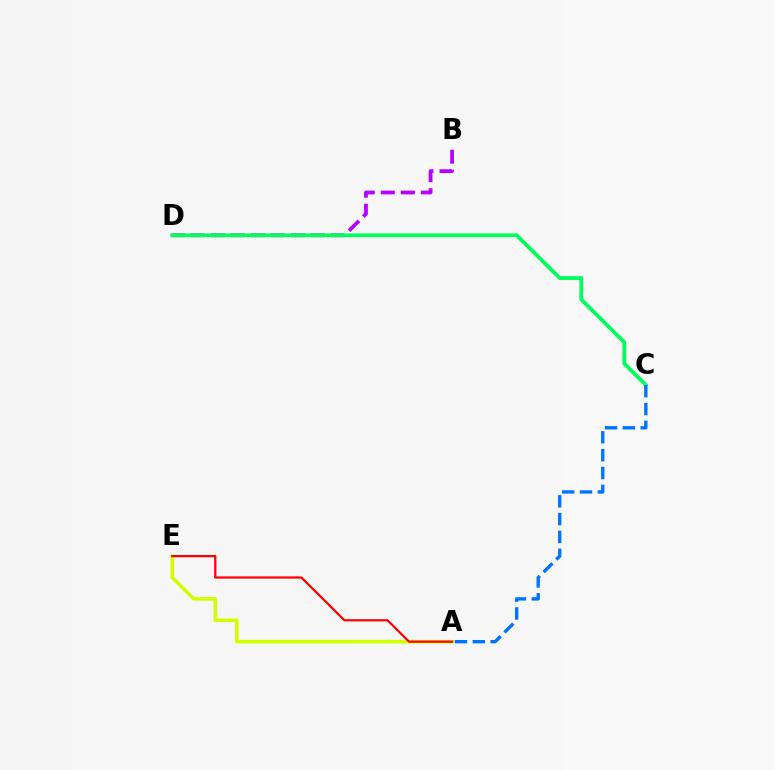{('A', 'E'): [{'color': '#d1ff00', 'line_style': 'solid', 'thickness': 2.55}, {'color': '#ff0000', 'line_style': 'solid', 'thickness': 1.6}], ('B', 'D'): [{'color': '#b900ff', 'line_style': 'dashed', 'thickness': 2.72}], ('C', 'D'): [{'color': '#00ff5c', 'line_style': 'solid', 'thickness': 2.71}], ('A', 'C'): [{'color': '#0074ff', 'line_style': 'dashed', 'thickness': 2.42}]}